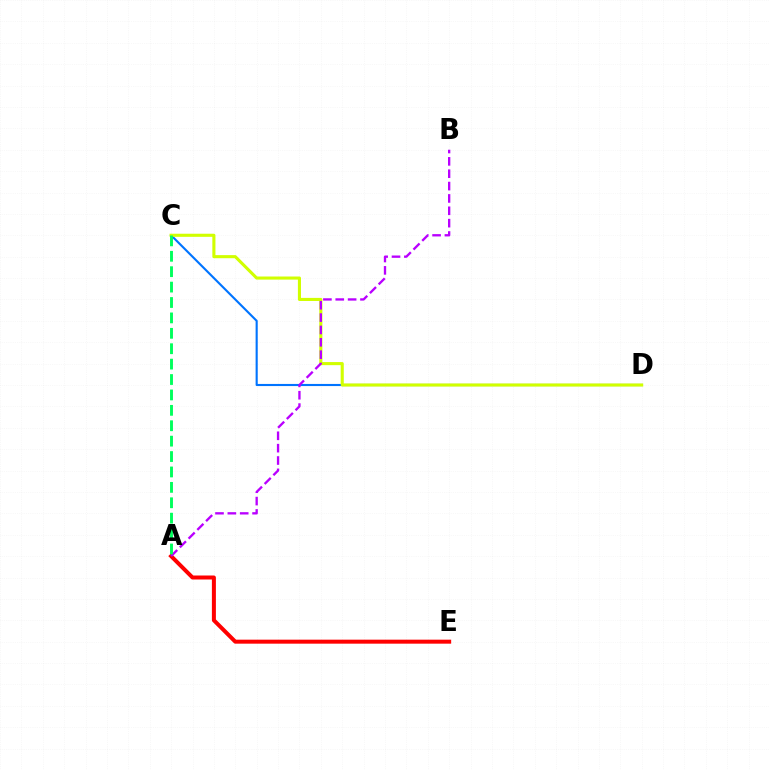{('C', 'D'): [{'color': '#0074ff', 'line_style': 'solid', 'thickness': 1.53}, {'color': '#d1ff00', 'line_style': 'solid', 'thickness': 2.23}], ('A', 'E'): [{'color': '#ff0000', 'line_style': 'solid', 'thickness': 2.88}], ('A', 'B'): [{'color': '#b900ff', 'line_style': 'dashed', 'thickness': 1.68}], ('A', 'C'): [{'color': '#00ff5c', 'line_style': 'dashed', 'thickness': 2.09}]}